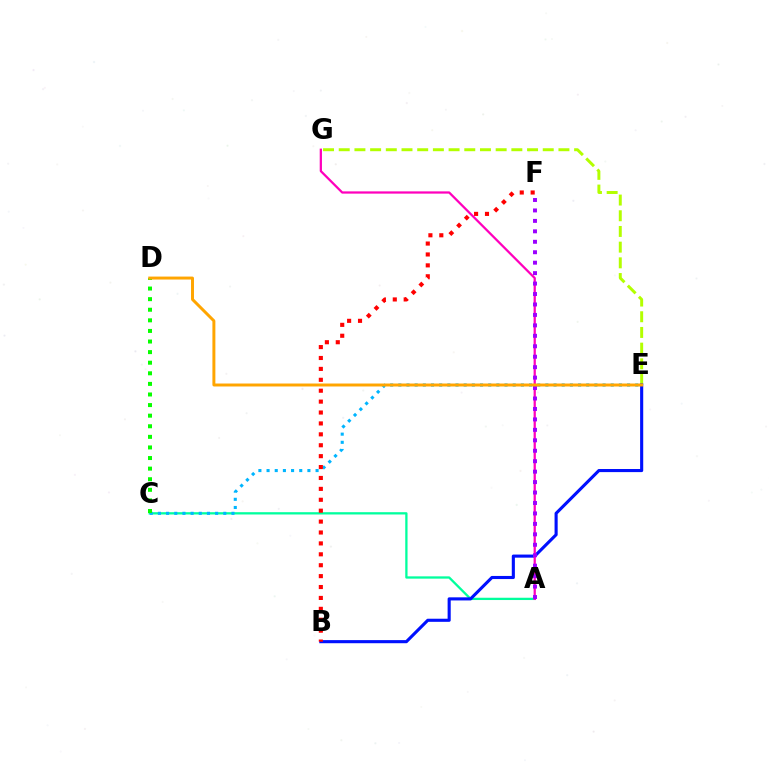{('A', 'C'): [{'color': '#00ff9d', 'line_style': 'solid', 'thickness': 1.65}], ('E', 'G'): [{'color': '#b3ff00', 'line_style': 'dashed', 'thickness': 2.13}], ('B', 'E'): [{'color': '#0010ff', 'line_style': 'solid', 'thickness': 2.23}], ('C', 'E'): [{'color': '#00b5ff', 'line_style': 'dotted', 'thickness': 2.22}], ('C', 'D'): [{'color': '#08ff00', 'line_style': 'dotted', 'thickness': 2.88}], ('B', 'F'): [{'color': '#ff0000', 'line_style': 'dotted', 'thickness': 2.96}], ('A', 'G'): [{'color': '#ff00bd', 'line_style': 'solid', 'thickness': 1.62}], ('A', 'F'): [{'color': '#9b00ff', 'line_style': 'dotted', 'thickness': 2.84}], ('D', 'E'): [{'color': '#ffa500', 'line_style': 'solid', 'thickness': 2.13}]}